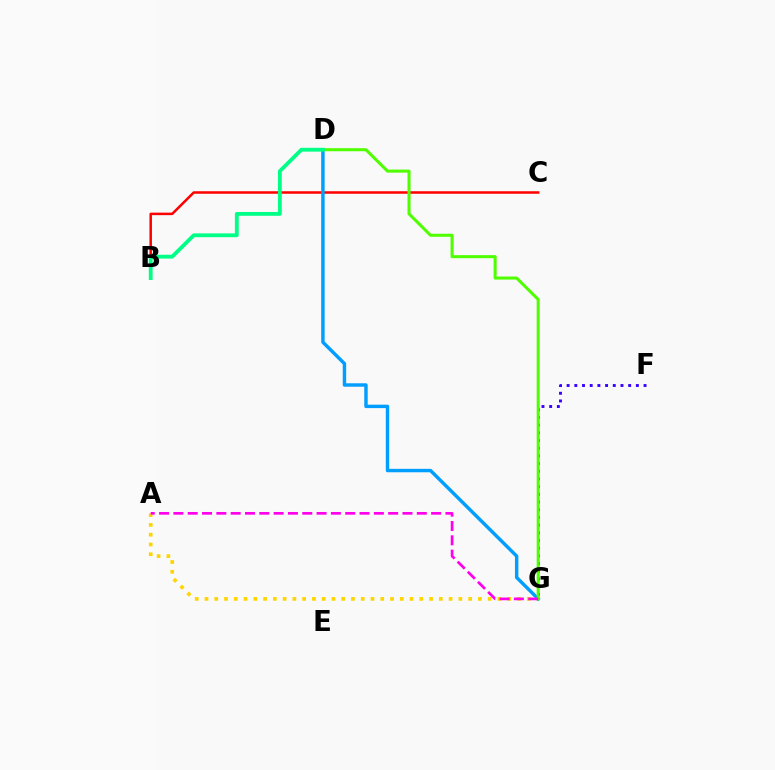{('B', 'C'): [{'color': '#ff0000', 'line_style': 'solid', 'thickness': 1.81}], ('F', 'G'): [{'color': '#3700ff', 'line_style': 'dotted', 'thickness': 2.09}], ('A', 'G'): [{'color': '#ffd500', 'line_style': 'dotted', 'thickness': 2.65}, {'color': '#ff00ed', 'line_style': 'dashed', 'thickness': 1.95}], ('D', 'G'): [{'color': '#009eff', 'line_style': 'solid', 'thickness': 2.47}, {'color': '#4fff00', 'line_style': 'solid', 'thickness': 2.19}], ('B', 'D'): [{'color': '#00ff86', 'line_style': 'solid', 'thickness': 2.75}]}